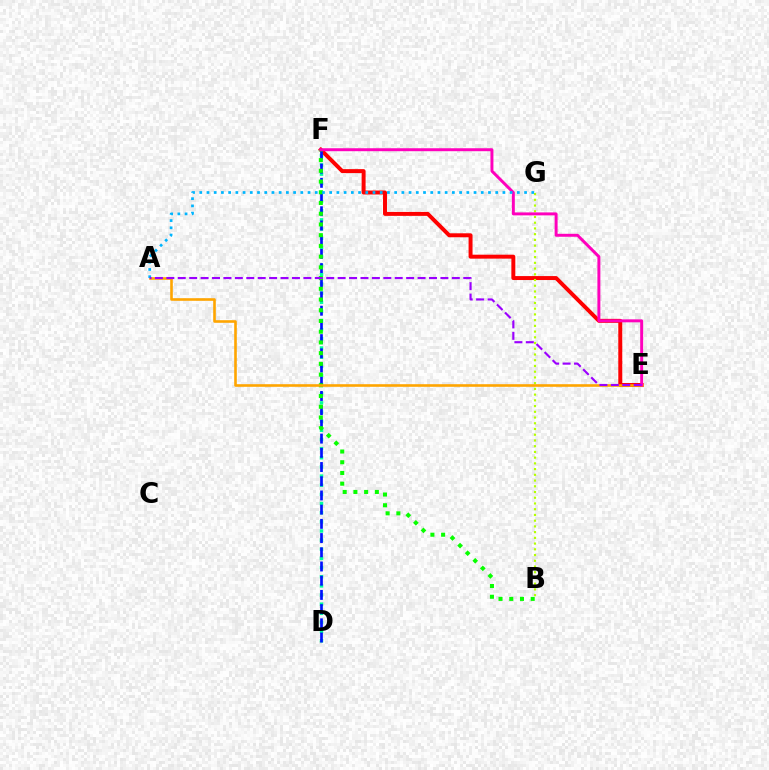{('D', 'F'): [{'color': '#00ff9d', 'line_style': 'dotted', 'thickness': 2.49}, {'color': '#0010ff', 'line_style': 'dashed', 'thickness': 1.93}], ('E', 'F'): [{'color': '#ff0000', 'line_style': 'solid', 'thickness': 2.85}, {'color': '#ff00bd', 'line_style': 'solid', 'thickness': 2.13}], ('B', 'G'): [{'color': '#b3ff00', 'line_style': 'dotted', 'thickness': 1.56}], ('B', 'F'): [{'color': '#08ff00', 'line_style': 'dotted', 'thickness': 2.91}], ('A', 'E'): [{'color': '#ffa500', 'line_style': 'solid', 'thickness': 1.88}, {'color': '#9b00ff', 'line_style': 'dashed', 'thickness': 1.55}], ('A', 'G'): [{'color': '#00b5ff', 'line_style': 'dotted', 'thickness': 1.96}]}